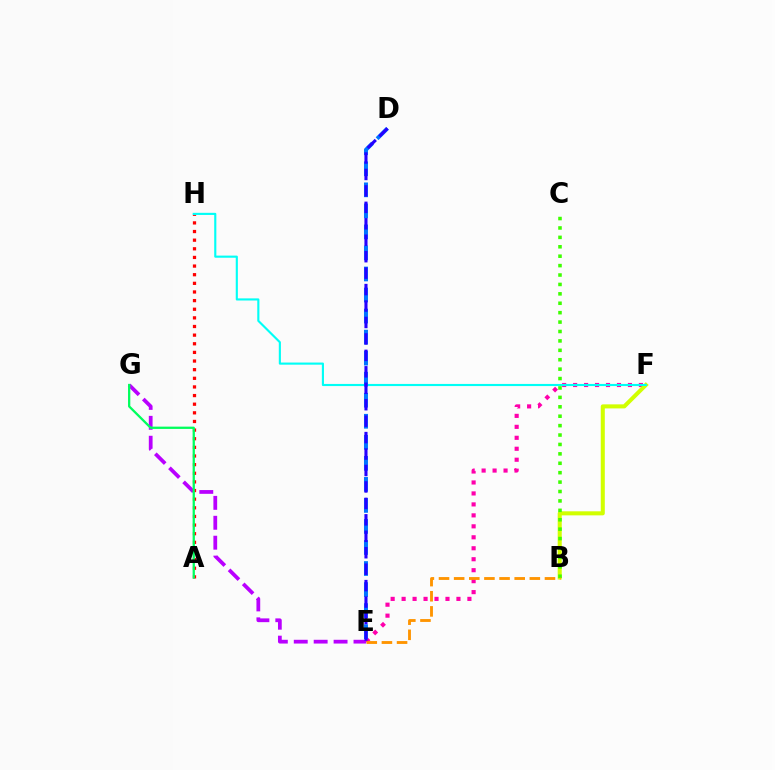{('E', 'F'): [{'color': '#ff00ac', 'line_style': 'dotted', 'thickness': 2.98}], ('B', 'F'): [{'color': '#d1ff00', 'line_style': 'solid', 'thickness': 2.92}], ('E', 'G'): [{'color': '#b900ff', 'line_style': 'dashed', 'thickness': 2.71}], ('A', 'H'): [{'color': '#ff0000', 'line_style': 'dotted', 'thickness': 2.35}], ('A', 'G'): [{'color': '#00ff5c', 'line_style': 'solid', 'thickness': 1.64}], ('F', 'H'): [{'color': '#00fff6', 'line_style': 'solid', 'thickness': 1.53}], ('D', 'E'): [{'color': '#0074ff', 'line_style': 'dashed', 'thickness': 2.86}, {'color': '#2500ff', 'line_style': 'dashed', 'thickness': 2.23}], ('B', 'C'): [{'color': '#3dff00', 'line_style': 'dotted', 'thickness': 2.56}], ('B', 'E'): [{'color': '#ff9400', 'line_style': 'dashed', 'thickness': 2.06}]}